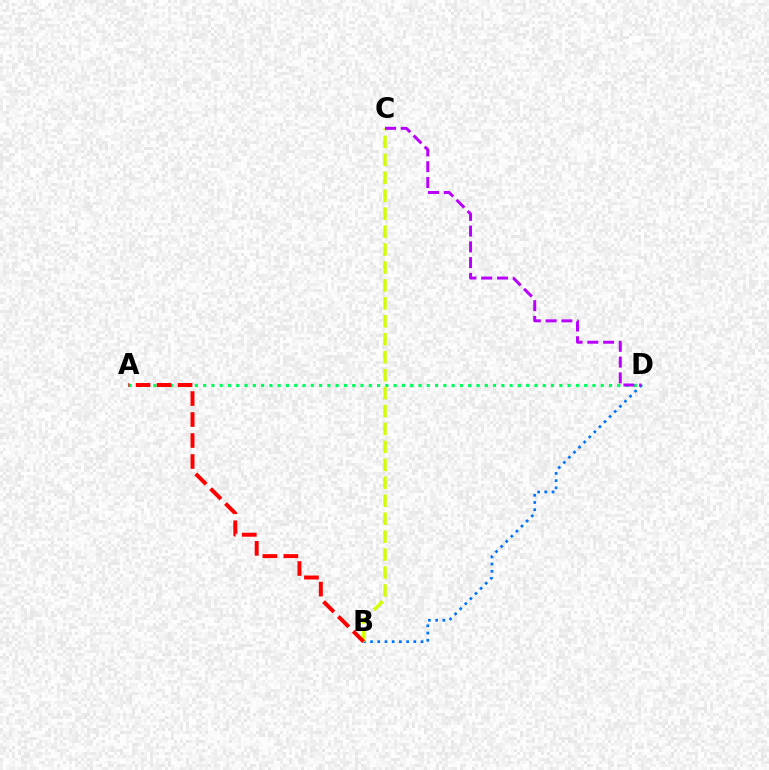{('A', 'D'): [{'color': '#00ff5c', 'line_style': 'dotted', 'thickness': 2.25}], ('B', 'D'): [{'color': '#0074ff', 'line_style': 'dotted', 'thickness': 1.96}], ('B', 'C'): [{'color': '#d1ff00', 'line_style': 'dashed', 'thickness': 2.44}], ('C', 'D'): [{'color': '#b900ff', 'line_style': 'dashed', 'thickness': 2.14}], ('A', 'B'): [{'color': '#ff0000', 'line_style': 'dashed', 'thickness': 2.85}]}